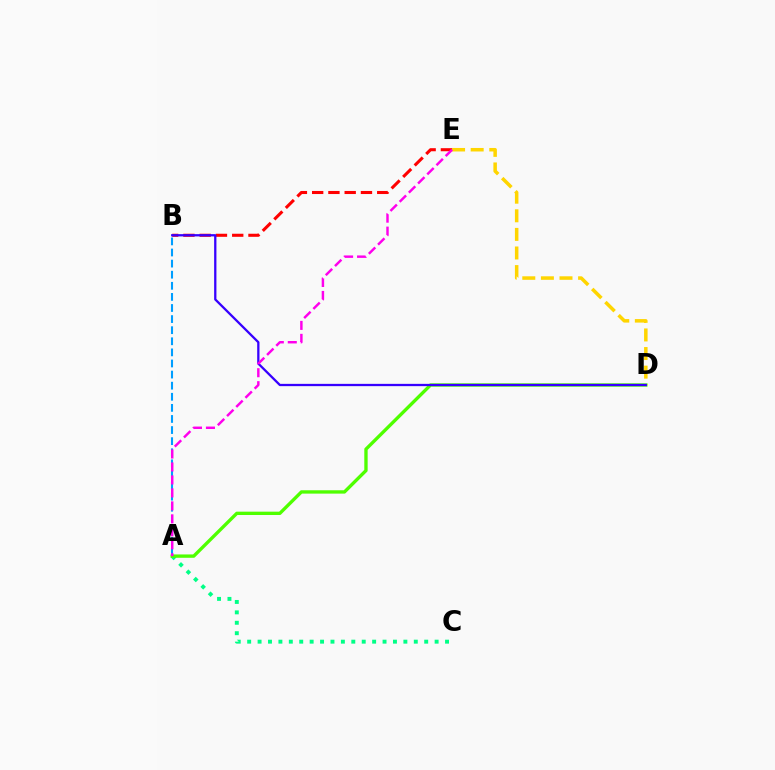{('A', 'C'): [{'color': '#00ff86', 'line_style': 'dotted', 'thickness': 2.83}], ('A', 'D'): [{'color': '#4fff00', 'line_style': 'solid', 'thickness': 2.41}], ('D', 'E'): [{'color': '#ffd500', 'line_style': 'dashed', 'thickness': 2.53}], ('A', 'B'): [{'color': '#009eff', 'line_style': 'dashed', 'thickness': 1.51}], ('B', 'E'): [{'color': '#ff0000', 'line_style': 'dashed', 'thickness': 2.21}], ('B', 'D'): [{'color': '#3700ff', 'line_style': 'solid', 'thickness': 1.64}], ('A', 'E'): [{'color': '#ff00ed', 'line_style': 'dashed', 'thickness': 1.76}]}